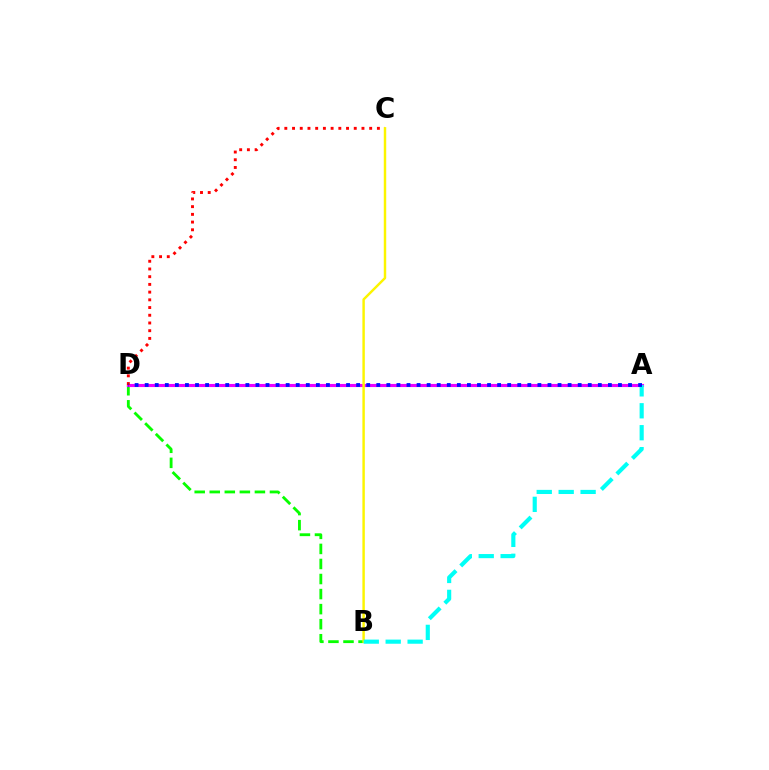{('B', 'D'): [{'color': '#08ff00', 'line_style': 'dashed', 'thickness': 2.04}], ('A', 'D'): [{'color': '#ee00ff', 'line_style': 'solid', 'thickness': 2.24}, {'color': '#0010ff', 'line_style': 'dotted', 'thickness': 2.74}], ('C', 'D'): [{'color': '#ff0000', 'line_style': 'dotted', 'thickness': 2.1}], ('B', 'C'): [{'color': '#fcf500', 'line_style': 'solid', 'thickness': 1.76}], ('A', 'B'): [{'color': '#00fff6', 'line_style': 'dashed', 'thickness': 2.98}]}